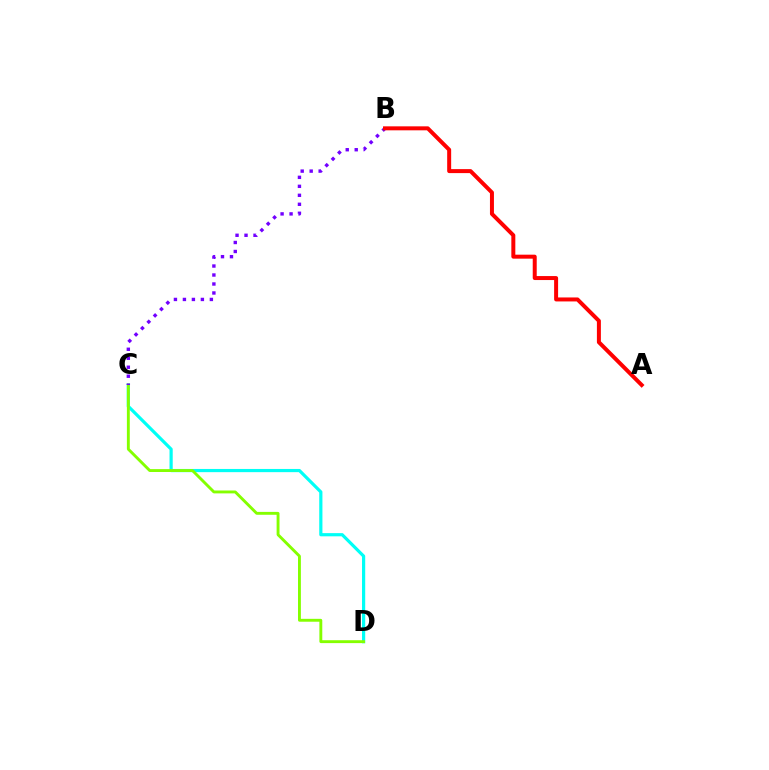{('C', 'D'): [{'color': '#00fff6', 'line_style': 'solid', 'thickness': 2.3}, {'color': '#84ff00', 'line_style': 'solid', 'thickness': 2.08}], ('B', 'C'): [{'color': '#7200ff', 'line_style': 'dotted', 'thickness': 2.44}], ('A', 'B'): [{'color': '#ff0000', 'line_style': 'solid', 'thickness': 2.87}]}